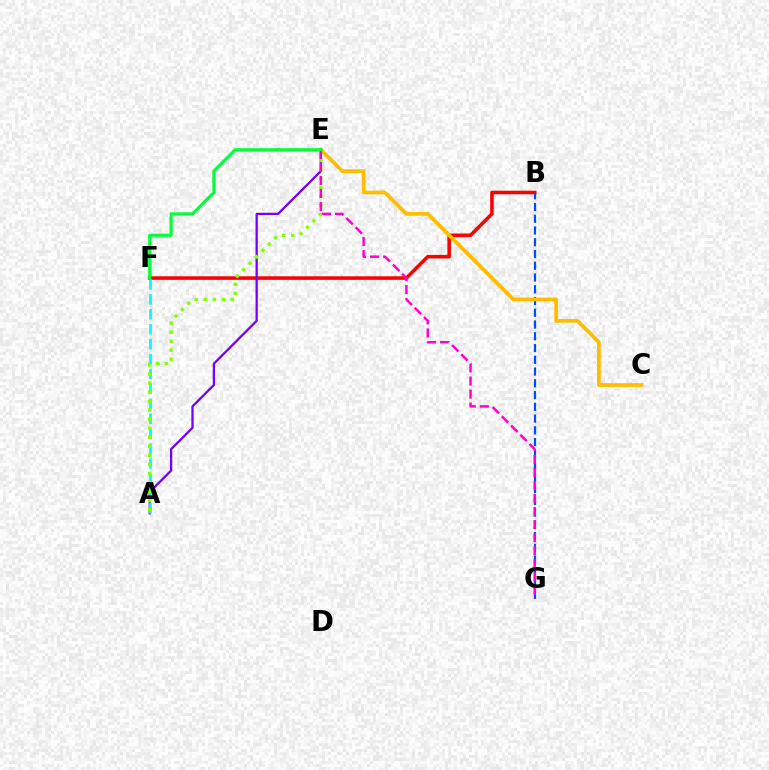{('B', 'F'): [{'color': '#ff0000', 'line_style': 'solid', 'thickness': 2.57}], ('B', 'G'): [{'color': '#004bff', 'line_style': 'dashed', 'thickness': 1.6}], ('A', 'E'): [{'color': '#7200ff', 'line_style': 'solid', 'thickness': 1.64}, {'color': '#84ff00', 'line_style': 'dotted', 'thickness': 2.46}], ('C', 'E'): [{'color': '#ffbd00', 'line_style': 'solid', 'thickness': 2.68}], ('A', 'F'): [{'color': '#00fff6', 'line_style': 'dashed', 'thickness': 2.03}], ('E', 'G'): [{'color': '#ff00cf', 'line_style': 'dashed', 'thickness': 1.77}], ('E', 'F'): [{'color': '#00ff39', 'line_style': 'solid', 'thickness': 2.23}]}